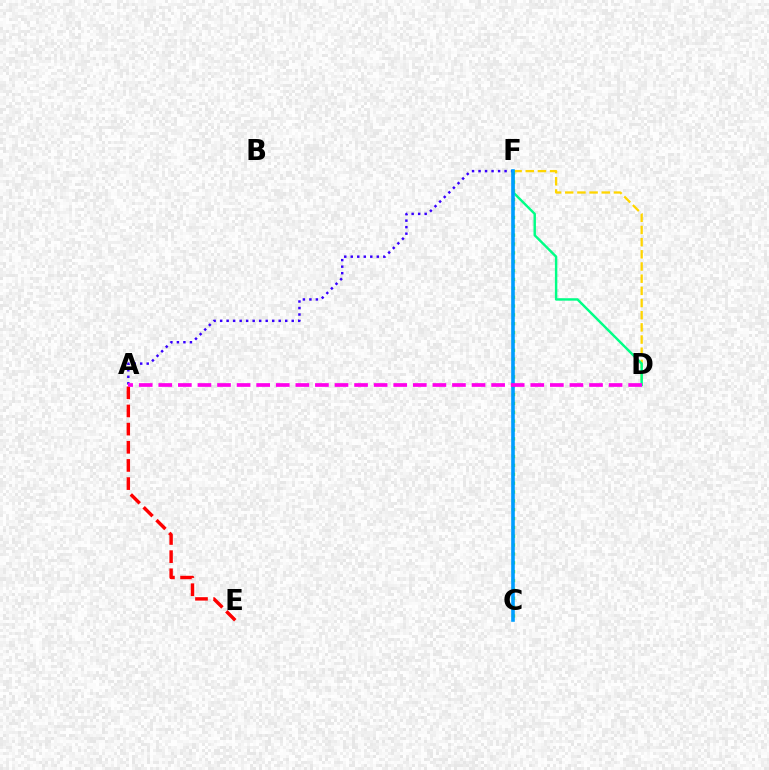{('D', 'F'): [{'color': '#ffd500', 'line_style': 'dashed', 'thickness': 1.65}, {'color': '#00ff86', 'line_style': 'solid', 'thickness': 1.75}], ('A', 'F'): [{'color': '#3700ff', 'line_style': 'dotted', 'thickness': 1.77}], ('C', 'F'): [{'color': '#4fff00', 'line_style': 'dotted', 'thickness': 2.41}, {'color': '#009eff', 'line_style': 'solid', 'thickness': 2.6}], ('A', 'E'): [{'color': '#ff0000', 'line_style': 'dashed', 'thickness': 2.47}], ('A', 'D'): [{'color': '#ff00ed', 'line_style': 'dashed', 'thickness': 2.66}]}